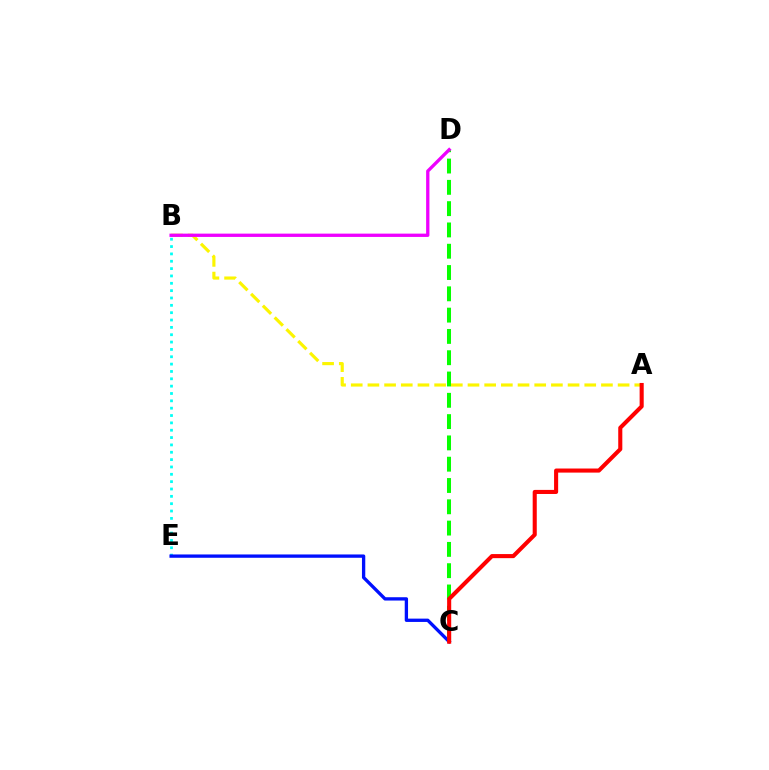{('C', 'D'): [{'color': '#08ff00', 'line_style': 'dashed', 'thickness': 2.89}], ('B', 'E'): [{'color': '#00fff6', 'line_style': 'dotted', 'thickness': 2.0}], ('A', 'B'): [{'color': '#fcf500', 'line_style': 'dashed', 'thickness': 2.27}], ('B', 'D'): [{'color': '#ee00ff', 'line_style': 'solid', 'thickness': 2.38}], ('C', 'E'): [{'color': '#0010ff', 'line_style': 'solid', 'thickness': 2.39}], ('A', 'C'): [{'color': '#ff0000', 'line_style': 'solid', 'thickness': 2.94}]}